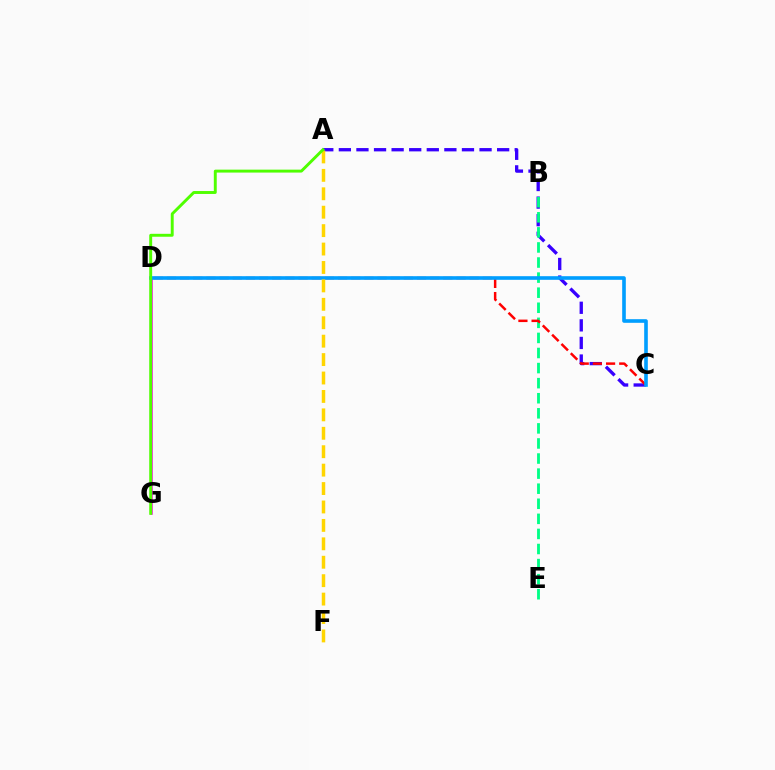{('A', 'C'): [{'color': '#3700ff', 'line_style': 'dashed', 'thickness': 2.39}], ('B', 'E'): [{'color': '#00ff86', 'line_style': 'dashed', 'thickness': 2.05}], ('D', 'G'): [{'color': '#ff00ed', 'line_style': 'solid', 'thickness': 1.82}], ('C', 'D'): [{'color': '#ff0000', 'line_style': 'dashed', 'thickness': 1.79}, {'color': '#009eff', 'line_style': 'solid', 'thickness': 2.61}], ('A', 'F'): [{'color': '#ffd500', 'line_style': 'dashed', 'thickness': 2.5}], ('A', 'G'): [{'color': '#4fff00', 'line_style': 'solid', 'thickness': 2.11}]}